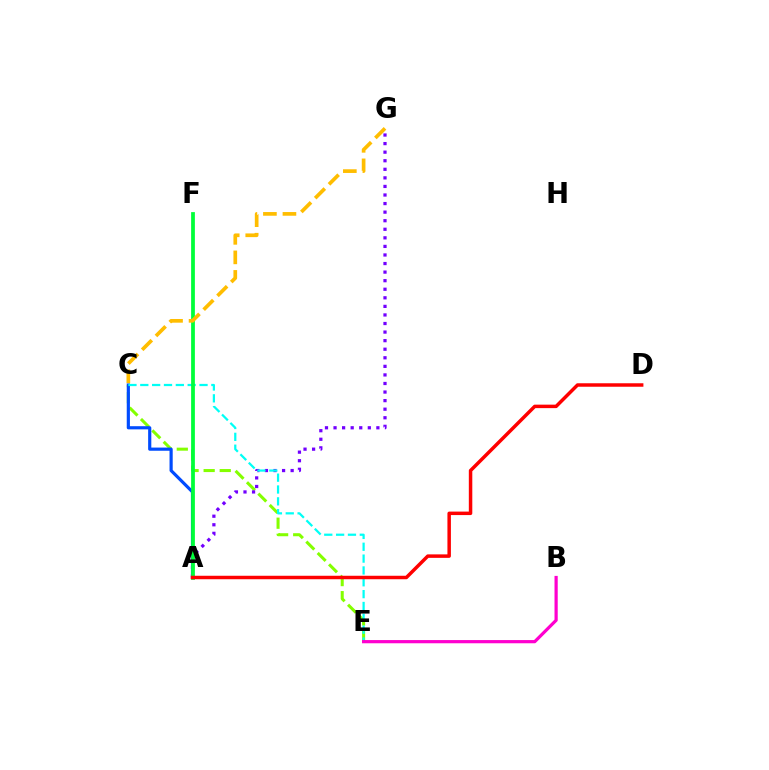{('C', 'E'): [{'color': '#84ff00', 'line_style': 'dashed', 'thickness': 2.18}, {'color': '#00fff6', 'line_style': 'dashed', 'thickness': 1.61}], ('A', 'C'): [{'color': '#004bff', 'line_style': 'solid', 'thickness': 2.29}], ('A', 'G'): [{'color': '#7200ff', 'line_style': 'dotted', 'thickness': 2.33}], ('A', 'F'): [{'color': '#00ff39', 'line_style': 'solid', 'thickness': 2.7}], ('B', 'E'): [{'color': '#ff00cf', 'line_style': 'solid', 'thickness': 2.31}], ('C', 'G'): [{'color': '#ffbd00', 'line_style': 'dashed', 'thickness': 2.65}], ('A', 'D'): [{'color': '#ff0000', 'line_style': 'solid', 'thickness': 2.5}]}